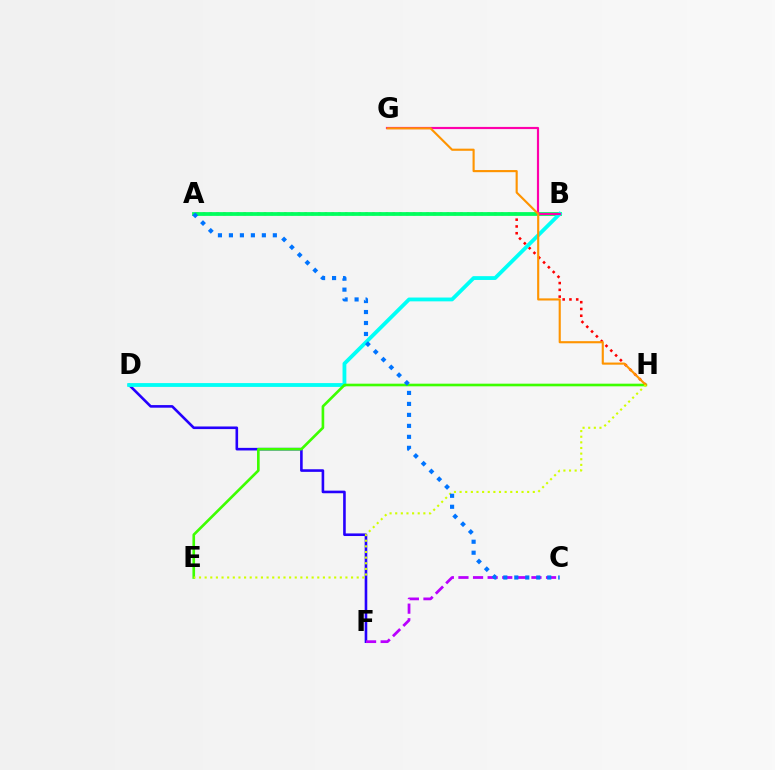{('A', 'H'): [{'color': '#ff0000', 'line_style': 'dotted', 'thickness': 1.84}], ('A', 'B'): [{'color': '#00ff5c', 'line_style': 'solid', 'thickness': 2.72}], ('D', 'F'): [{'color': '#2500ff', 'line_style': 'solid', 'thickness': 1.88}], ('B', 'D'): [{'color': '#00fff6', 'line_style': 'solid', 'thickness': 2.74}], ('C', 'F'): [{'color': '#b900ff', 'line_style': 'dashed', 'thickness': 1.98}], ('E', 'H'): [{'color': '#3dff00', 'line_style': 'solid', 'thickness': 1.9}, {'color': '#d1ff00', 'line_style': 'dotted', 'thickness': 1.53}], ('B', 'G'): [{'color': '#ff00ac', 'line_style': 'solid', 'thickness': 1.56}], ('G', 'H'): [{'color': '#ff9400', 'line_style': 'solid', 'thickness': 1.53}], ('A', 'C'): [{'color': '#0074ff', 'line_style': 'dotted', 'thickness': 2.98}]}